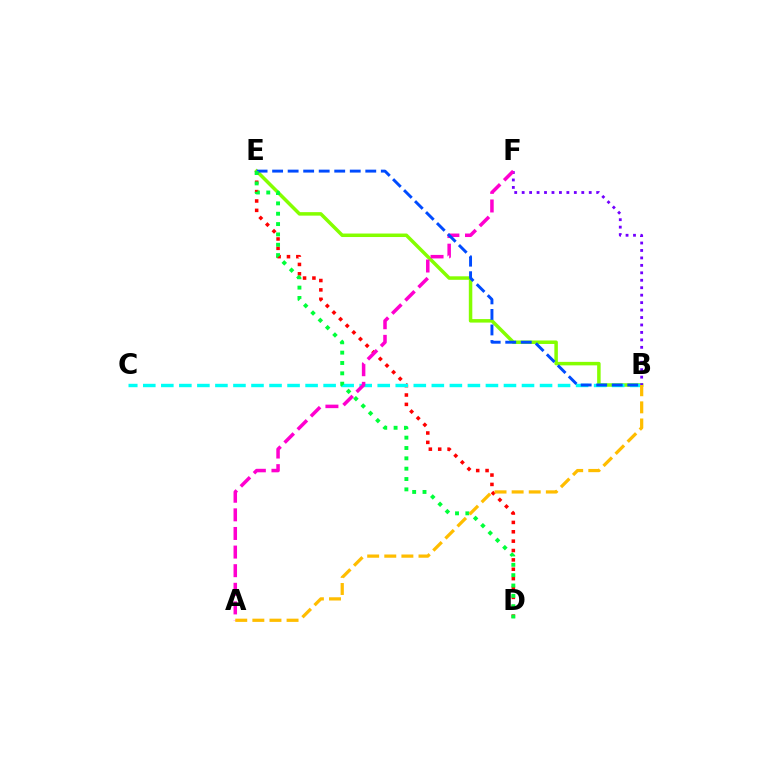{('B', 'E'): [{'color': '#84ff00', 'line_style': 'solid', 'thickness': 2.52}, {'color': '#004bff', 'line_style': 'dashed', 'thickness': 2.11}], ('D', 'E'): [{'color': '#ff0000', 'line_style': 'dotted', 'thickness': 2.55}, {'color': '#00ff39', 'line_style': 'dotted', 'thickness': 2.81}], ('B', 'C'): [{'color': '#00fff6', 'line_style': 'dashed', 'thickness': 2.45}], ('B', 'F'): [{'color': '#7200ff', 'line_style': 'dotted', 'thickness': 2.02}], ('A', 'F'): [{'color': '#ff00cf', 'line_style': 'dashed', 'thickness': 2.53}], ('A', 'B'): [{'color': '#ffbd00', 'line_style': 'dashed', 'thickness': 2.32}]}